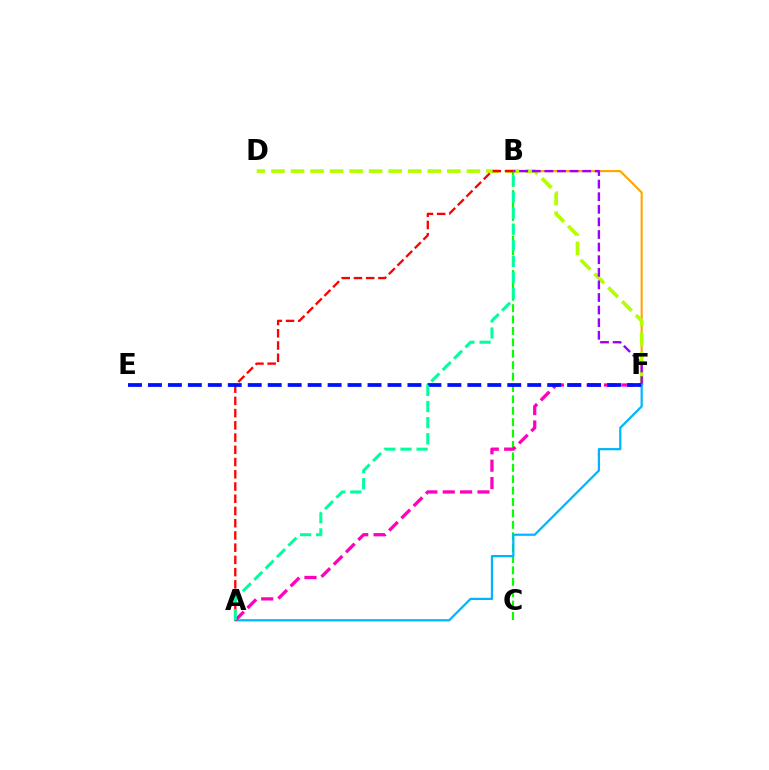{('B', 'F'): [{'color': '#ffa500', 'line_style': 'solid', 'thickness': 1.51}, {'color': '#9b00ff', 'line_style': 'dashed', 'thickness': 1.71}], ('D', 'F'): [{'color': '#b3ff00', 'line_style': 'dashed', 'thickness': 2.66}], ('B', 'C'): [{'color': '#08ff00', 'line_style': 'dashed', 'thickness': 1.55}], ('A', 'F'): [{'color': '#00b5ff', 'line_style': 'solid', 'thickness': 1.61}, {'color': '#ff00bd', 'line_style': 'dashed', 'thickness': 2.36}], ('A', 'B'): [{'color': '#ff0000', 'line_style': 'dashed', 'thickness': 1.66}, {'color': '#00ff9d', 'line_style': 'dashed', 'thickness': 2.19}], ('E', 'F'): [{'color': '#0010ff', 'line_style': 'dashed', 'thickness': 2.71}]}